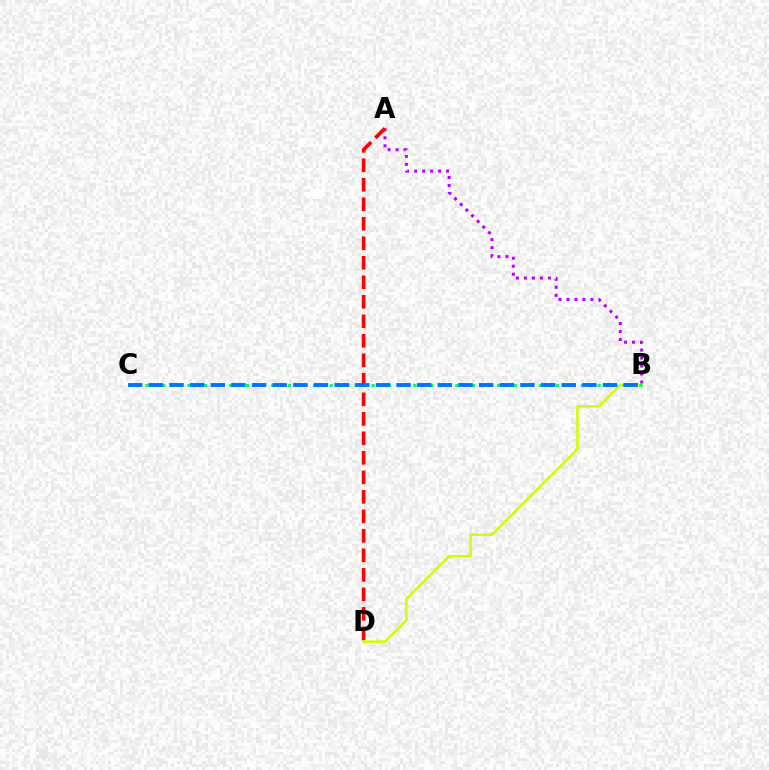{('B', 'D'): [{'color': '#d1ff00', 'line_style': 'solid', 'thickness': 1.86}], ('A', 'B'): [{'color': '#b900ff', 'line_style': 'dotted', 'thickness': 2.17}], ('A', 'D'): [{'color': '#ff0000', 'line_style': 'dashed', 'thickness': 2.65}], ('B', 'C'): [{'color': '#00ff5c', 'line_style': 'dotted', 'thickness': 2.27}, {'color': '#0074ff', 'line_style': 'dashed', 'thickness': 2.8}]}